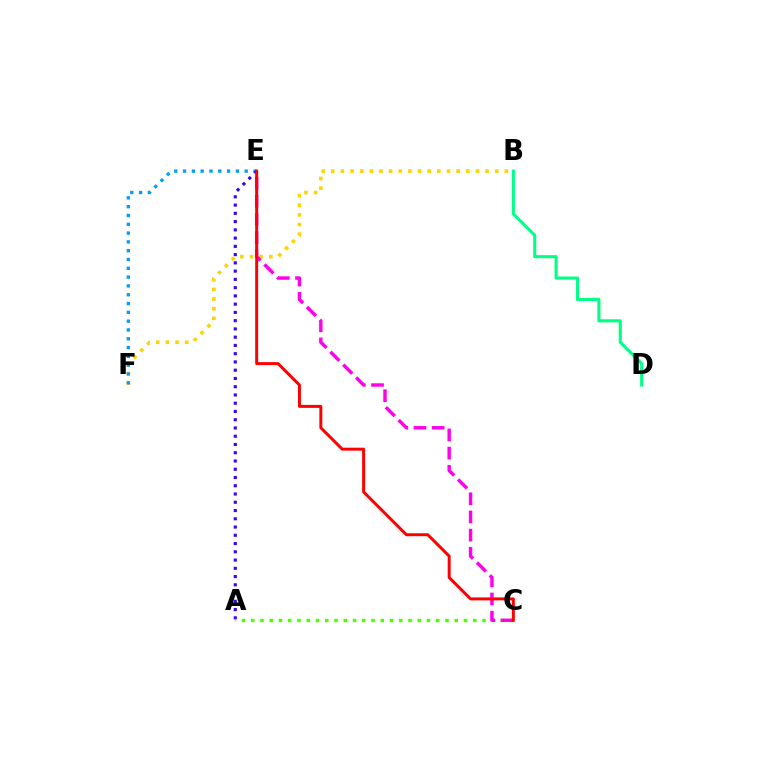{('B', 'F'): [{'color': '#ffd500', 'line_style': 'dotted', 'thickness': 2.62}], ('E', 'F'): [{'color': '#009eff', 'line_style': 'dotted', 'thickness': 2.39}], ('A', 'E'): [{'color': '#3700ff', 'line_style': 'dotted', 'thickness': 2.24}], ('A', 'C'): [{'color': '#4fff00', 'line_style': 'dotted', 'thickness': 2.51}], ('C', 'E'): [{'color': '#ff00ed', 'line_style': 'dashed', 'thickness': 2.47}, {'color': '#ff0000', 'line_style': 'solid', 'thickness': 2.14}], ('B', 'D'): [{'color': '#00ff86', 'line_style': 'solid', 'thickness': 2.23}]}